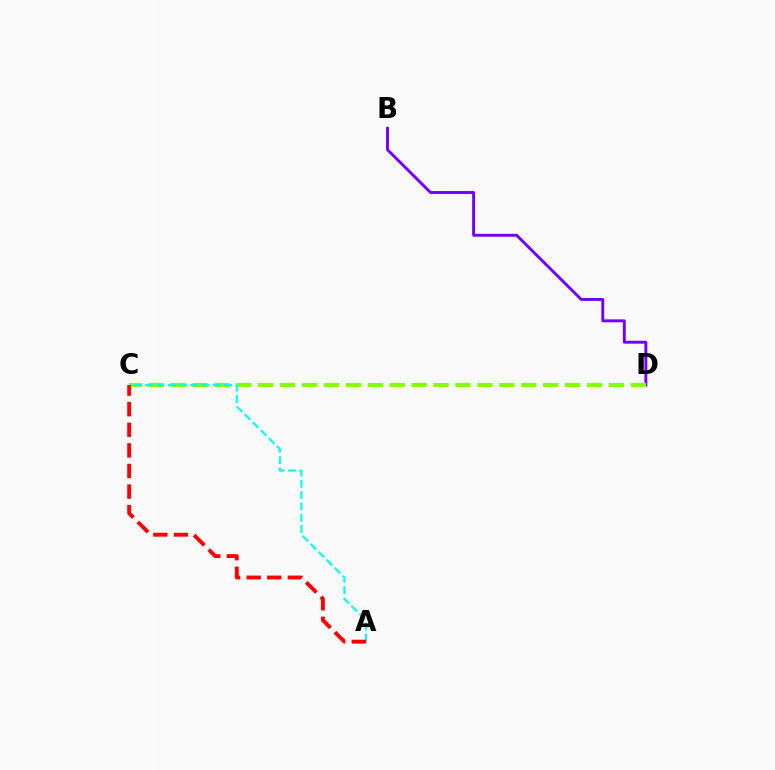{('B', 'D'): [{'color': '#7200ff', 'line_style': 'solid', 'thickness': 2.09}], ('C', 'D'): [{'color': '#84ff00', 'line_style': 'dashed', 'thickness': 2.98}], ('A', 'C'): [{'color': '#00fff6', 'line_style': 'dashed', 'thickness': 1.53}, {'color': '#ff0000', 'line_style': 'dashed', 'thickness': 2.8}]}